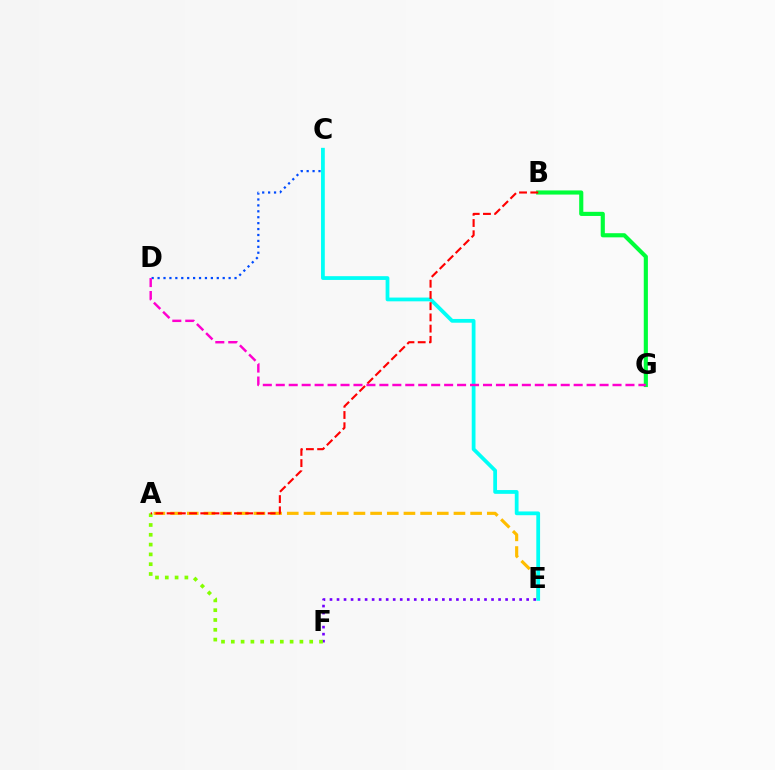{('A', 'E'): [{'color': '#ffbd00', 'line_style': 'dashed', 'thickness': 2.26}], ('C', 'D'): [{'color': '#004bff', 'line_style': 'dotted', 'thickness': 1.61}], ('C', 'E'): [{'color': '#00fff6', 'line_style': 'solid', 'thickness': 2.71}], ('B', 'G'): [{'color': '#00ff39', 'line_style': 'solid', 'thickness': 2.98}], ('E', 'F'): [{'color': '#7200ff', 'line_style': 'dotted', 'thickness': 1.91}], ('A', 'F'): [{'color': '#84ff00', 'line_style': 'dotted', 'thickness': 2.66}], ('A', 'B'): [{'color': '#ff0000', 'line_style': 'dashed', 'thickness': 1.53}], ('D', 'G'): [{'color': '#ff00cf', 'line_style': 'dashed', 'thickness': 1.76}]}